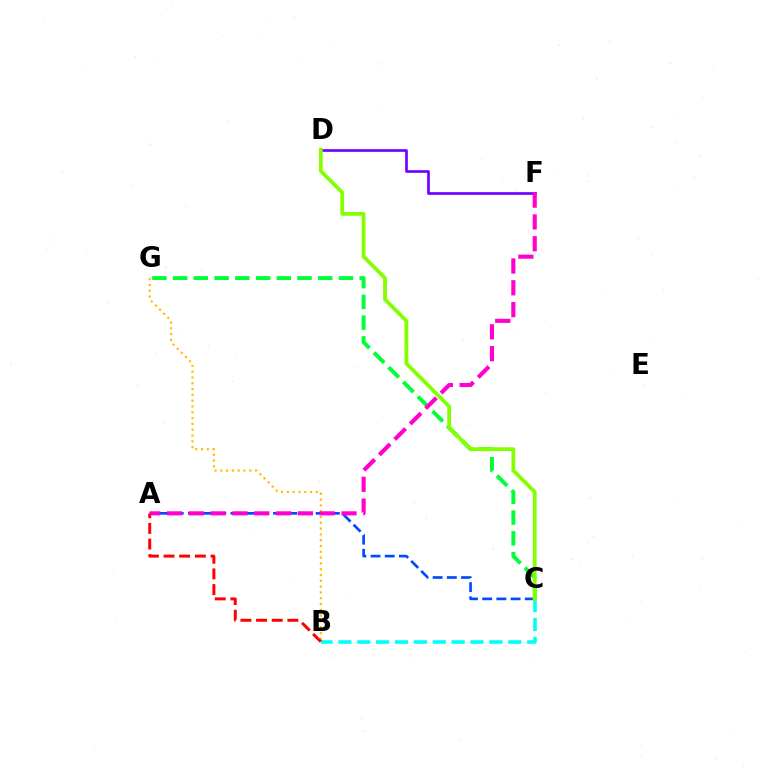{('B', 'G'): [{'color': '#ffbd00', 'line_style': 'dotted', 'thickness': 1.58}], ('A', 'C'): [{'color': '#004bff', 'line_style': 'dashed', 'thickness': 1.93}], ('D', 'F'): [{'color': '#7200ff', 'line_style': 'solid', 'thickness': 1.94}], ('B', 'C'): [{'color': '#00fff6', 'line_style': 'dashed', 'thickness': 2.56}], ('C', 'G'): [{'color': '#00ff39', 'line_style': 'dashed', 'thickness': 2.82}], ('A', 'B'): [{'color': '#ff0000', 'line_style': 'dashed', 'thickness': 2.13}], ('A', 'F'): [{'color': '#ff00cf', 'line_style': 'dashed', 'thickness': 2.96}], ('C', 'D'): [{'color': '#84ff00', 'line_style': 'solid', 'thickness': 2.72}]}